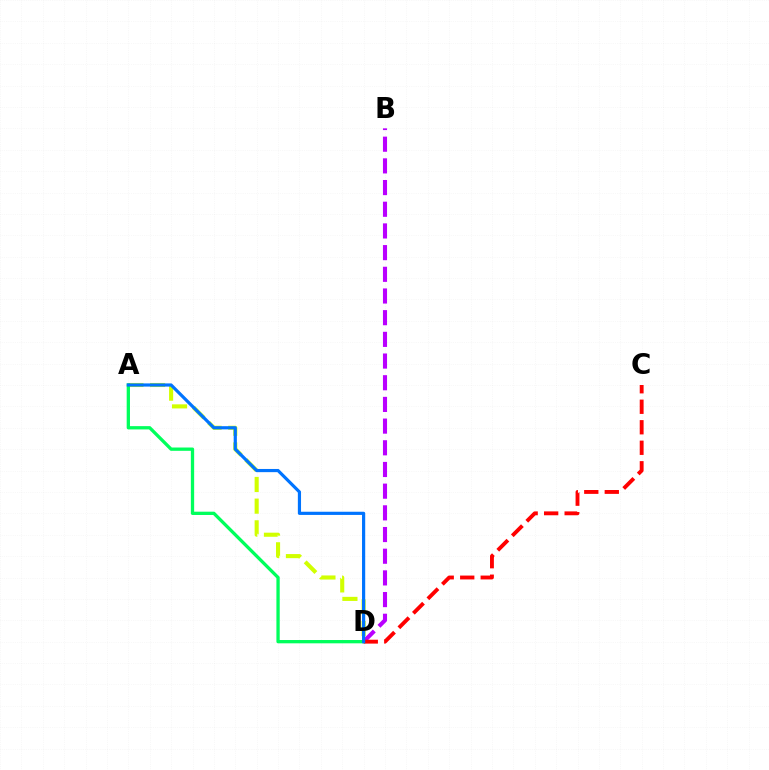{('B', 'D'): [{'color': '#b900ff', 'line_style': 'dashed', 'thickness': 2.95}], ('A', 'D'): [{'color': '#d1ff00', 'line_style': 'dashed', 'thickness': 2.95}, {'color': '#00ff5c', 'line_style': 'solid', 'thickness': 2.38}, {'color': '#0074ff', 'line_style': 'solid', 'thickness': 2.29}], ('C', 'D'): [{'color': '#ff0000', 'line_style': 'dashed', 'thickness': 2.79}]}